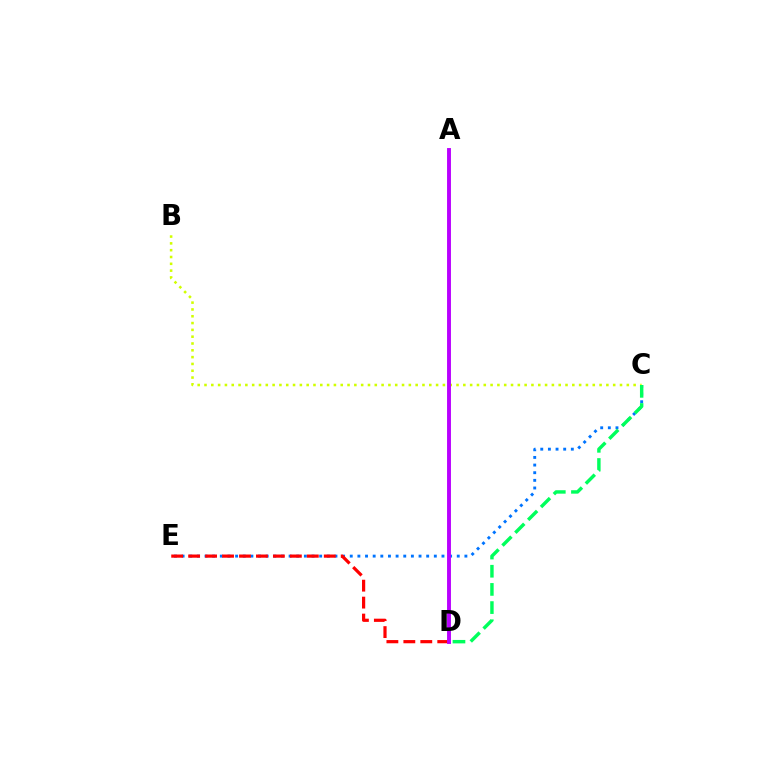{('C', 'E'): [{'color': '#0074ff', 'line_style': 'dotted', 'thickness': 2.08}], ('B', 'C'): [{'color': '#d1ff00', 'line_style': 'dotted', 'thickness': 1.85}], ('D', 'E'): [{'color': '#ff0000', 'line_style': 'dashed', 'thickness': 2.3}], ('A', 'D'): [{'color': '#b900ff', 'line_style': 'solid', 'thickness': 2.81}], ('C', 'D'): [{'color': '#00ff5c', 'line_style': 'dashed', 'thickness': 2.47}]}